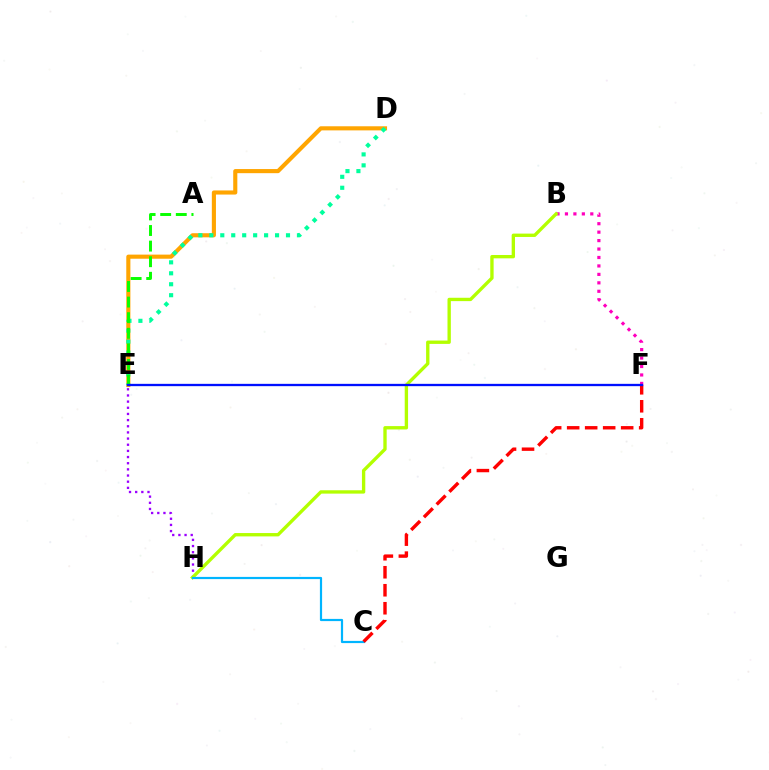{('D', 'E'): [{'color': '#ffa500', 'line_style': 'solid', 'thickness': 2.96}, {'color': '#00ff9d', 'line_style': 'dotted', 'thickness': 2.98}], ('B', 'F'): [{'color': '#ff00bd', 'line_style': 'dotted', 'thickness': 2.3}], ('E', 'H'): [{'color': '#9b00ff', 'line_style': 'dotted', 'thickness': 1.67}], ('A', 'E'): [{'color': '#08ff00', 'line_style': 'dashed', 'thickness': 2.12}], ('B', 'H'): [{'color': '#b3ff00', 'line_style': 'solid', 'thickness': 2.41}], ('C', 'H'): [{'color': '#00b5ff', 'line_style': 'solid', 'thickness': 1.58}], ('C', 'F'): [{'color': '#ff0000', 'line_style': 'dashed', 'thickness': 2.45}], ('E', 'F'): [{'color': '#0010ff', 'line_style': 'solid', 'thickness': 1.66}]}